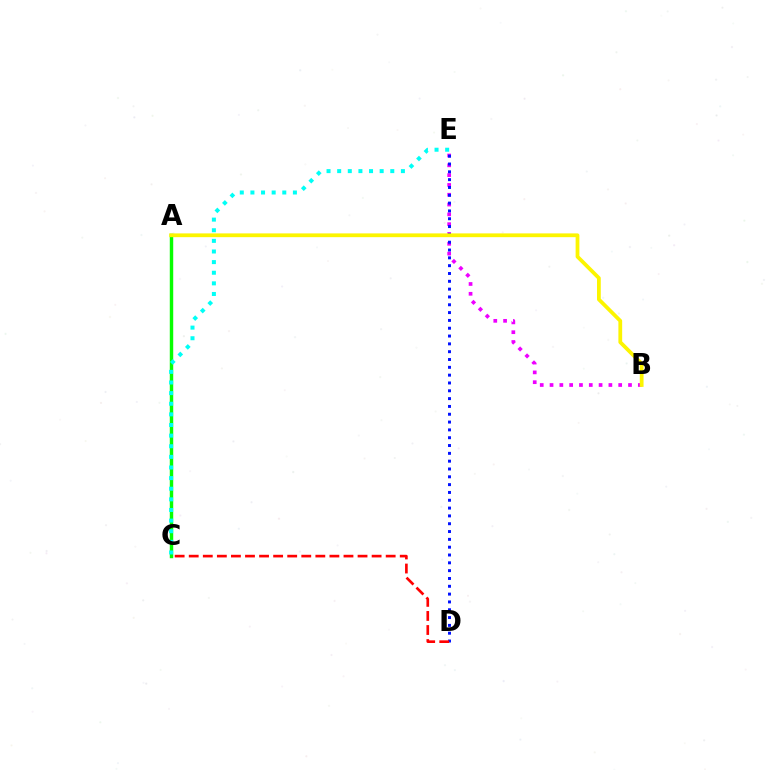{('A', 'C'): [{'color': '#08ff00', 'line_style': 'solid', 'thickness': 2.47}], ('C', 'E'): [{'color': '#00fff6', 'line_style': 'dotted', 'thickness': 2.89}], ('B', 'E'): [{'color': '#ee00ff', 'line_style': 'dotted', 'thickness': 2.67}], ('D', 'E'): [{'color': '#0010ff', 'line_style': 'dotted', 'thickness': 2.12}], ('C', 'D'): [{'color': '#ff0000', 'line_style': 'dashed', 'thickness': 1.91}], ('A', 'B'): [{'color': '#fcf500', 'line_style': 'solid', 'thickness': 2.71}]}